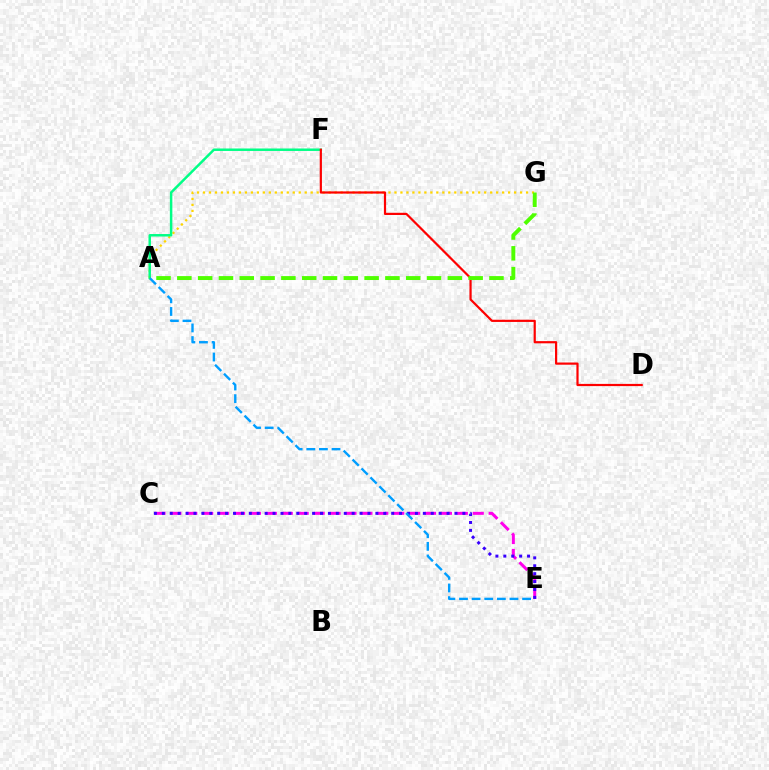{('C', 'E'): [{'color': '#ff00ed', 'line_style': 'dashed', 'thickness': 2.16}, {'color': '#3700ff', 'line_style': 'dotted', 'thickness': 2.15}], ('A', 'G'): [{'color': '#ffd500', 'line_style': 'dotted', 'thickness': 1.63}, {'color': '#4fff00', 'line_style': 'dashed', 'thickness': 2.83}], ('A', 'F'): [{'color': '#00ff86', 'line_style': 'solid', 'thickness': 1.78}], ('A', 'E'): [{'color': '#009eff', 'line_style': 'dashed', 'thickness': 1.71}], ('D', 'F'): [{'color': '#ff0000', 'line_style': 'solid', 'thickness': 1.58}]}